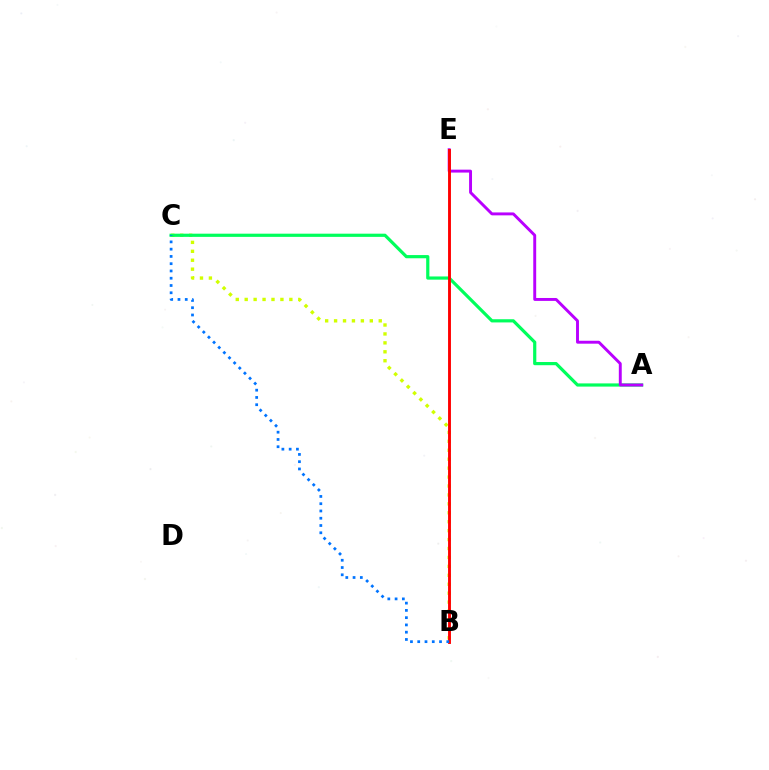{('B', 'C'): [{'color': '#d1ff00', 'line_style': 'dotted', 'thickness': 2.43}, {'color': '#0074ff', 'line_style': 'dotted', 'thickness': 1.97}], ('A', 'C'): [{'color': '#00ff5c', 'line_style': 'solid', 'thickness': 2.3}], ('A', 'E'): [{'color': '#b900ff', 'line_style': 'solid', 'thickness': 2.1}], ('B', 'E'): [{'color': '#ff0000', 'line_style': 'solid', 'thickness': 2.08}]}